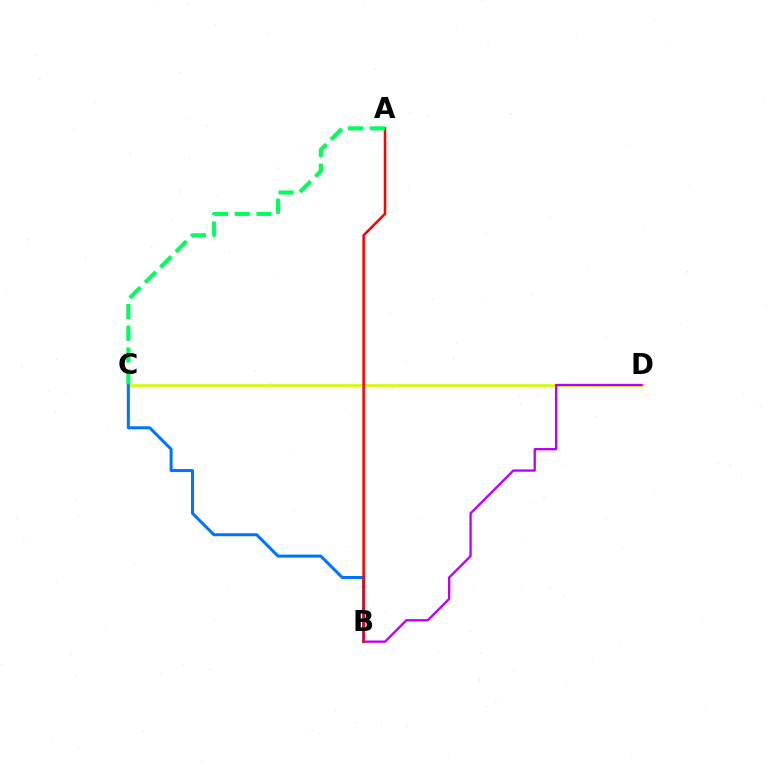{('C', 'D'): [{'color': '#d1ff00', 'line_style': 'solid', 'thickness': 1.89}], ('B', 'D'): [{'color': '#b900ff', 'line_style': 'solid', 'thickness': 1.68}], ('B', 'C'): [{'color': '#0074ff', 'line_style': 'solid', 'thickness': 2.17}], ('A', 'B'): [{'color': '#ff0000', 'line_style': 'solid', 'thickness': 1.83}], ('A', 'C'): [{'color': '#00ff5c', 'line_style': 'dashed', 'thickness': 2.95}]}